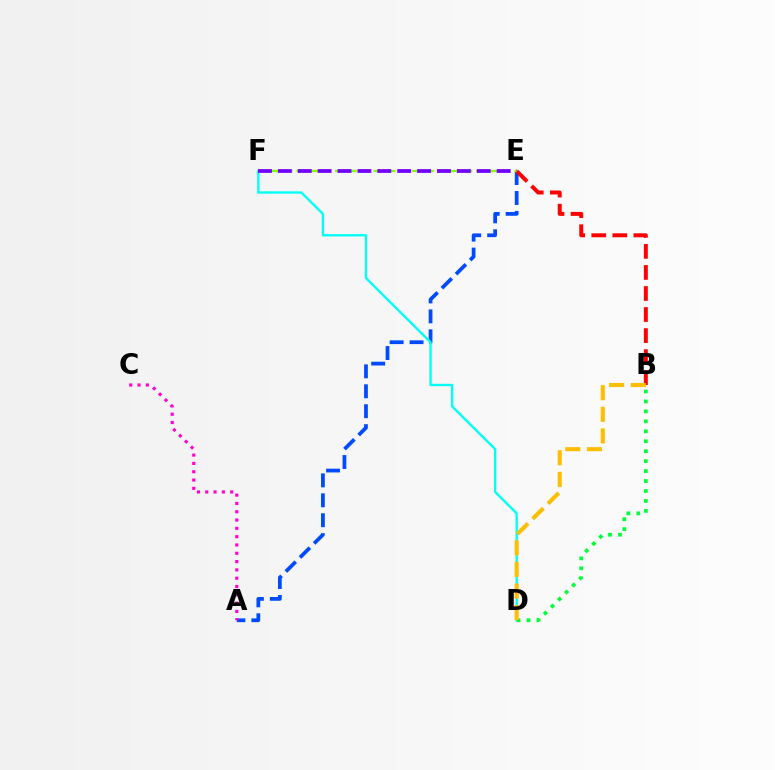{('A', 'E'): [{'color': '#004bff', 'line_style': 'dashed', 'thickness': 2.71}], ('D', 'F'): [{'color': '#00fff6', 'line_style': 'solid', 'thickness': 1.69}], ('A', 'C'): [{'color': '#ff00cf', 'line_style': 'dotted', 'thickness': 2.26}], ('B', 'E'): [{'color': '#ff0000', 'line_style': 'dashed', 'thickness': 2.86}], ('E', 'F'): [{'color': '#84ff00', 'line_style': 'dashed', 'thickness': 1.74}, {'color': '#7200ff', 'line_style': 'dashed', 'thickness': 2.7}], ('B', 'D'): [{'color': '#00ff39', 'line_style': 'dotted', 'thickness': 2.7}, {'color': '#ffbd00', 'line_style': 'dashed', 'thickness': 2.94}]}